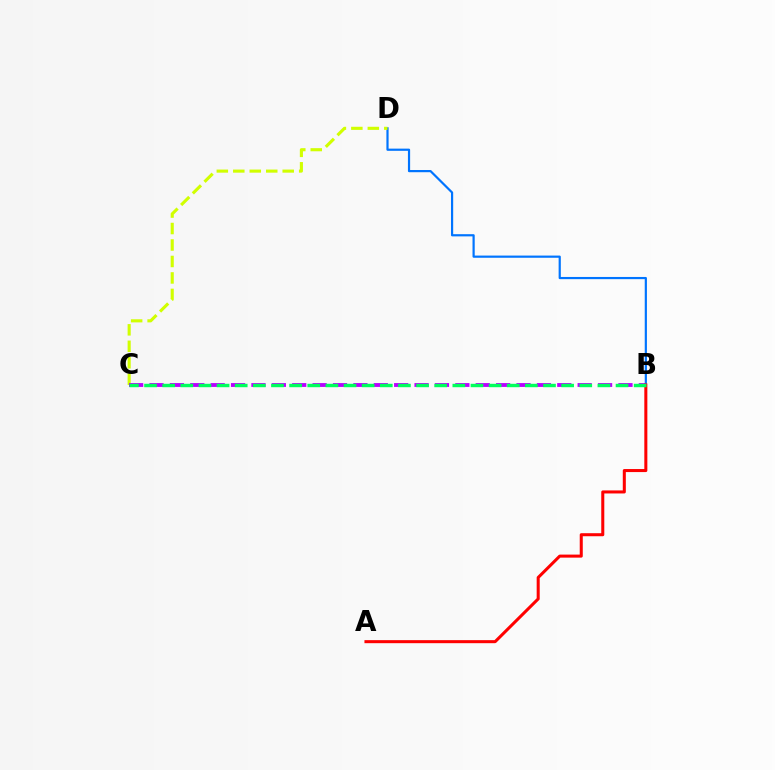{('B', 'D'): [{'color': '#0074ff', 'line_style': 'solid', 'thickness': 1.58}], ('C', 'D'): [{'color': '#d1ff00', 'line_style': 'dashed', 'thickness': 2.24}], ('B', 'C'): [{'color': '#b900ff', 'line_style': 'dashed', 'thickness': 2.77}, {'color': '#00ff5c', 'line_style': 'dashed', 'thickness': 2.46}], ('A', 'B'): [{'color': '#ff0000', 'line_style': 'solid', 'thickness': 2.19}]}